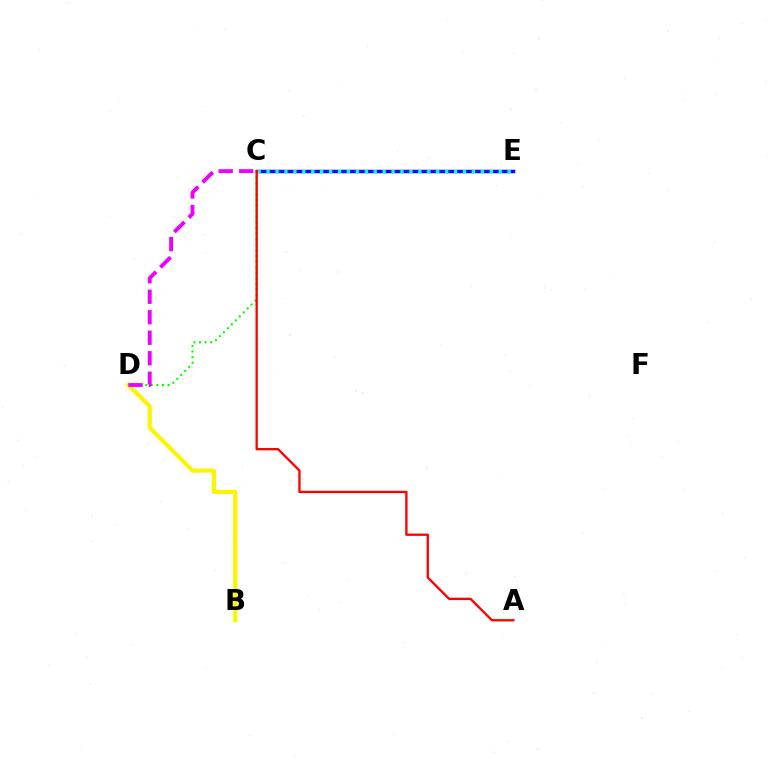{('C', 'E'): [{'color': '#0010ff', 'line_style': 'solid', 'thickness': 2.5}, {'color': '#00fff6', 'line_style': 'dotted', 'thickness': 2.43}], ('C', 'D'): [{'color': '#08ff00', 'line_style': 'dotted', 'thickness': 1.52}, {'color': '#ee00ff', 'line_style': 'dashed', 'thickness': 2.78}], ('A', 'C'): [{'color': '#ff0000', 'line_style': 'solid', 'thickness': 1.67}], ('B', 'D'): [{'color': '#fcf500', 'line_style': 'solid', 'thickness': 2.99}]}